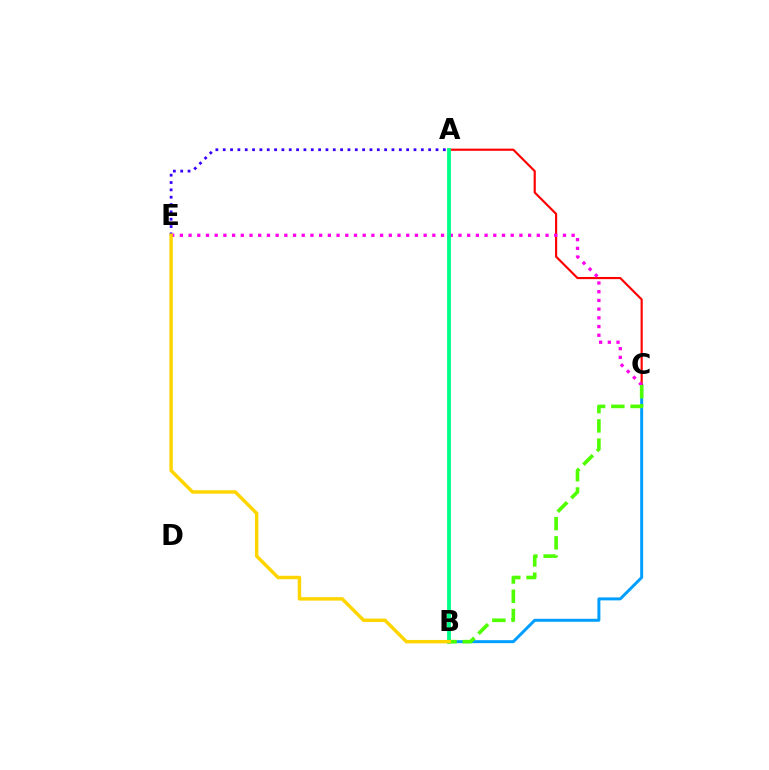{('B', 'C'): [{'color': '#009eff', 'line_style': 'solid', 'thickness': 2.14}, {'color': '#4fff00', 'line_style': 'dashed', 'thickness': 2.61}], ('A', 'E'): [{'color': '#3700ff', 'line_style': 'dotted', 'thickness': 1.99}], ('A', 'C'): [{'color': '#ff0000', 'line_style': 'solid', 'thickness': 1.55}], ('C', 'E'): [{'color': '#ff00ed', 'line_style': 'dotted', 'thickness': 2.37}], ('A', 'B'): [{'color': '#00ff86', 'line_style': 'solid', 'thickness': 2.77}], ('B', 'E'): [{'color': '#ffd500', 'line_style': 'solid', 'thickness': 2.48}]}